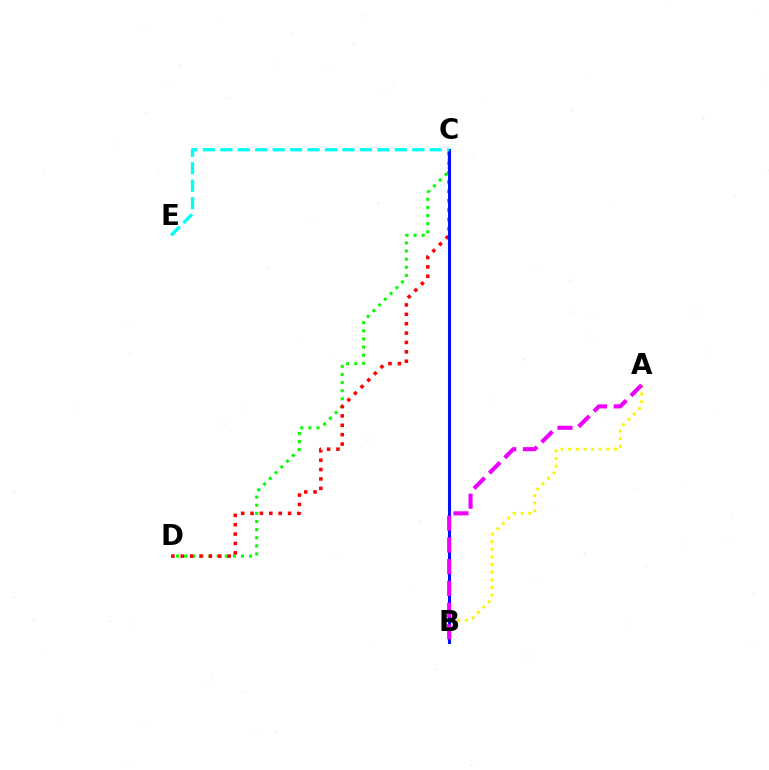{('C', 'D'): [{'color': '#08ff00', 'line_style': 'dotted', 'thickness': 2.21}, {'color': '#ff0000', 'line_style': 'dotted', 'thickness': 2.55}], ('A', 'B'): [{'color': '#fcf500', 'line_style': 'dotted', 'thickness': 2.08}, {'color': '#ee00ff', 'line_style': 'dashed', 'thickness': 2.95}], ('B', 'C'): [{'color': '#0010ff', 'line_style': 'solid', 'thickness': 2.2}], ('C', 'E'): [{'color': '#00fff6', 'line_style': 'dashed', 'thickness': 2.37}]}